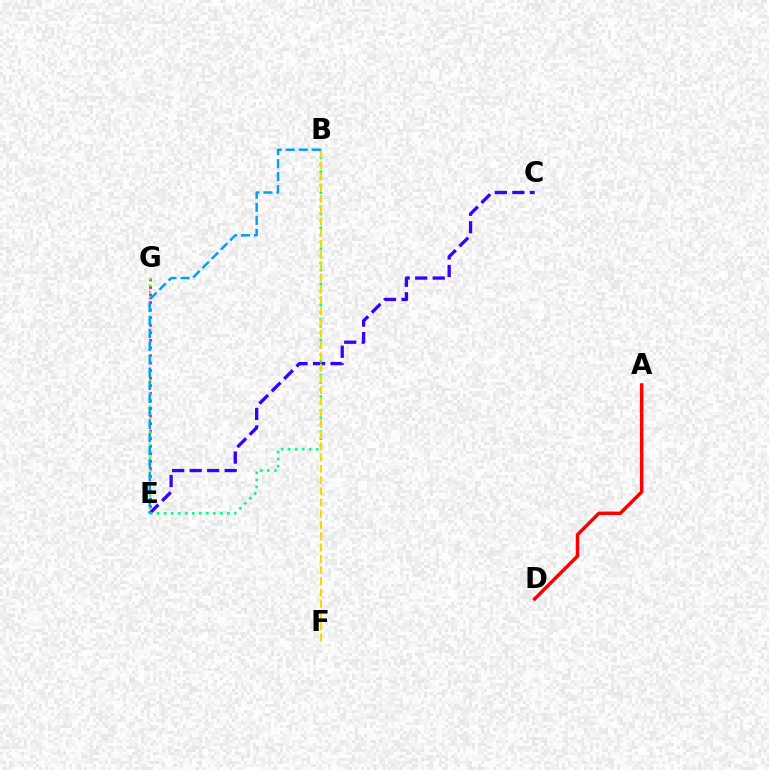{('C', 'E'): [{'color': '#3700ff', 'line_style': 'dashed', 'thickness': 2.38}], ('B', 'E'): [{'color': '#00ff86', 'line_style': 'dotted', 'thickness': 1.91}, {'color': '#009eff', 'line_style': 'dashed', 'thickness': 1.77}], ('E', 'G'): [{'color': '#ff00ed', 'line_style': 'dotted', 'thickness': 2.05}, {'color': '#4fff00', 'line_style': 'dotted', 'thickness': 1.73}], ('B', 'F'): [{'color': '#ffd500', 'line_style': 'dashed', 'thickness': 1.53}], ('A', 'D'): [{'color': '#ff0000', 'line_style': 'solid', 'thickness': 2.52}]}